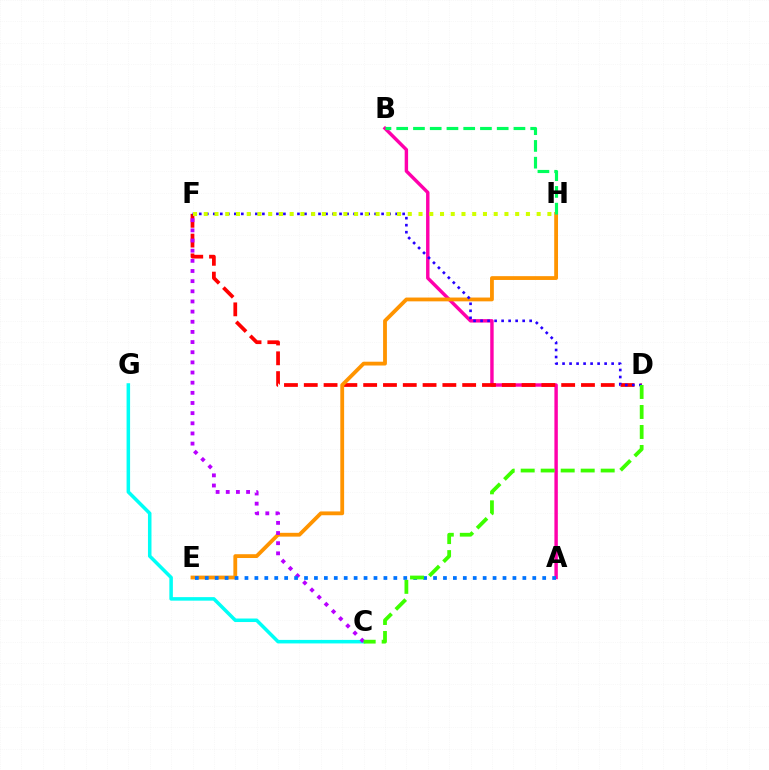{('C', 'G'): [{'color': '#00fff6', 'line_style': 'solid', 'thickness': 2.54}], ('A', 'B'): [{'color': '#ff00ac', 'line_style': 'solid', 'thickness': 2.47}], ('D', 'F'): [{'color': '#ff0000', 'line_style': 'dashed', 'thickness': 2.69}, {'color': '#2500ff', 'line_style': 'dotted', 'thickness': 1.91}], ('E', 'H'): [{'color': '#ff9400', 'line_style': 'solid', 'thickness': 2.74}], ('C', 'F'): [{'color': '#b900ff', 'line_style': 'dotted', 'thickness': 2.76}], ('B', 'H'): [{'color': '#00ff5c', 'line_style': 'dashed', 'thickness': 2.27}], ('A', 'E'): [{'color': '#0074ff', 'line_style': 'dotted', 'thickness': 2.7}], ('F', 'H'): [{'color': '#d1ff00', 'line_style': 'dotted', 'thickness': 2.92}], ('C', 'D'): [{'color': '#3dff00', 'line_style': 'dashed', 'thickness': 2.72}]}